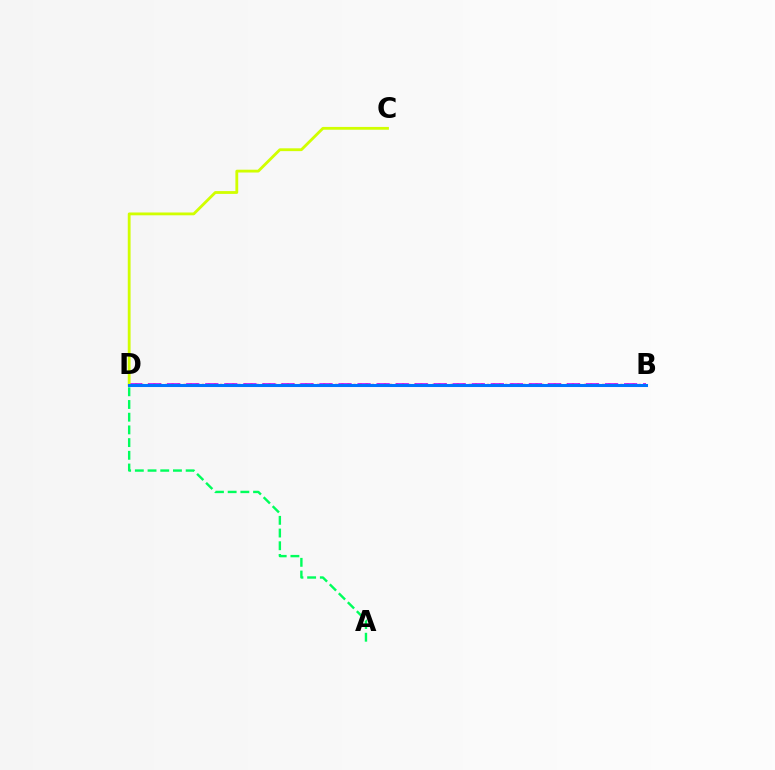{('B', 'D'): [{'color': '#b900ff', 'line_style': 'dashed', 'thickness': 2.59}, {'color': '#ff0000', 'line_style': 'dotted', 'thickness': 1.65}, {'color': '#0074ff', 'line_style': 'solid', 'thickness': 2.19}], ('C', 'D'): [{'color': '#d1ff00', 'line_style': 'solid', 'thickness': 2.02}], ('A', 'D'): [{'color': '#00ff5c', 'line_style': 'dashed', 'thickness': 1.73}]}